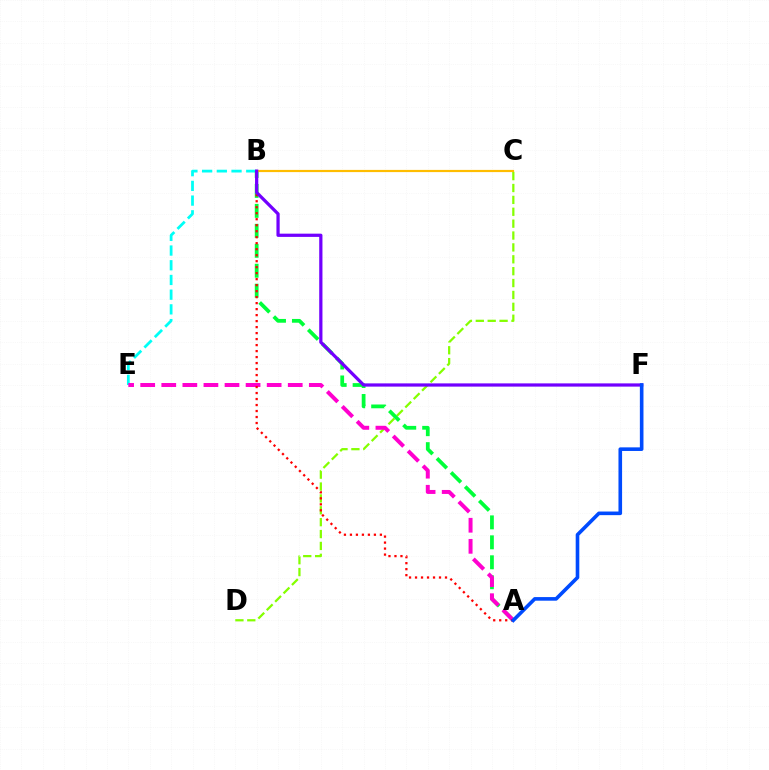{('B', 'E'): [{'color': '#00fff6', 'line_style': 'dashed', 'thickness': 2.0}], ('C', 'D'): [{'color': '#84ff00', 'line_style': 'dashed', 'thickness': 1.61}], ('A', 'B'): [{'color': '#00ff39', 'line_style': 'dashed', 'thickness': 2.71}, {'color': '#ff0000', 'line_style': 'dotted', 'thickness': 1.63}], ('B', 'C'): [{'color': '#ffbd00', 'line_style': 'solid', 'thickness': 1.58}], ('A', 'E'): [{'color': '#ff00cf', 'line_style': 'dashed', 'thickness': 2.86}], ('B', 'F'): [{'color': '#7200ff', 'line_style': 'solid', 'thickness': 2.33}], ('A', 'F'): [{'color': '#004bff', 'line_style': 'solid', 'thickness': 2.6}]}